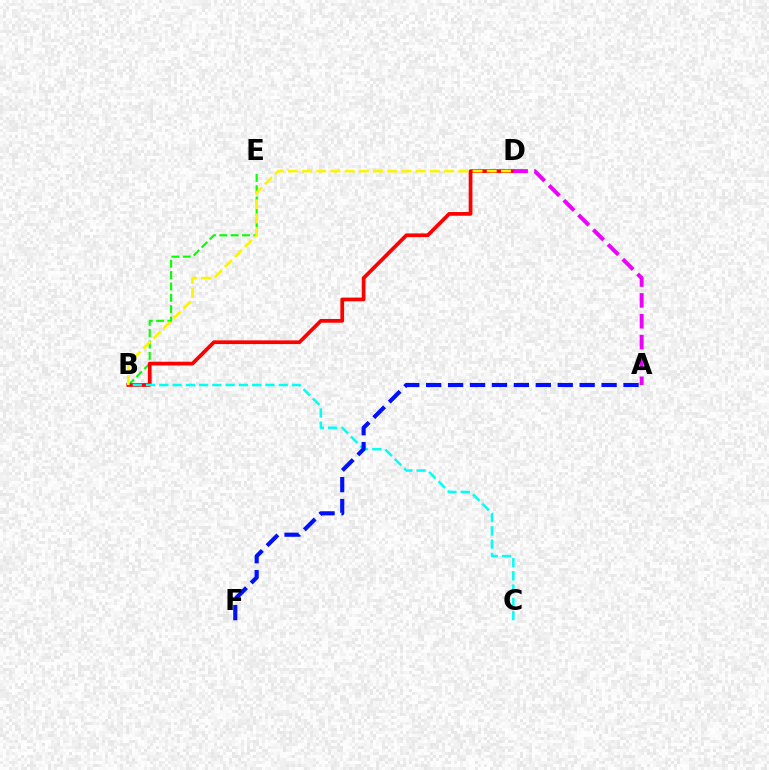{('B', 'E'): [{'color': '#08ff00', 'line_style': 'dashed', 'thickness': 1.54}], ('B', 'D'): [{'color': '#ff0000', 'line_style': 'solid', 'thickness': 2.68}, {'color': '#fcf500', 'line_style': 'dashed', 'thickness': 1.93}], ('B', 'C'): [{'color': '#00fff6', 'line_style': 'dashed', 'thickness': 1.8}], ('A', 'F'): [{'color': '#0010ff', 'line_style': 'dashed', 'thickness': 2.98}], ('A', 'D'): [{'color': '#ee00ff', 'line_style': 'dashed', 'thickness': 2.83}]}